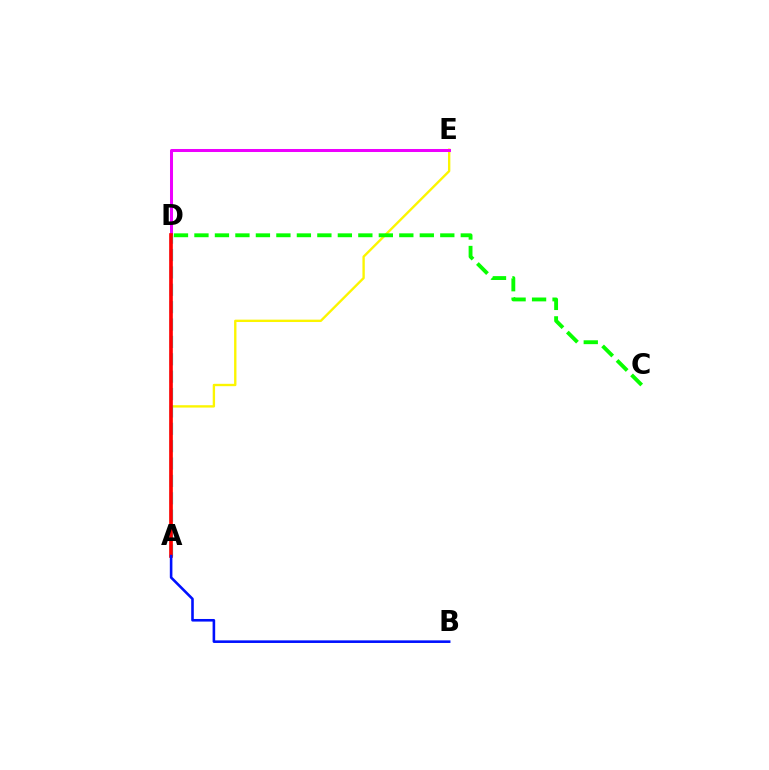{('A', 'E'): [{'color': '#fcf500', 'line_style': 'solid', 'thickness': 1.7}], ('D', 'E'): [{'color': '#ee00ff', 'line_style': 'solid', 'thickness': 2.17}], ('A', 'D'): [{'color': '#00fff6', 'line_style': 'dashed', 'thickness': 2.36}, {'color': '#ff0000', 'line_style': 'solid', 'thickness': 2.63}], ('C', 'D'): [{'color': '#08ff00', 'line_style': 'dashed', 'thickness': 2.78}], ('A', 'B'): [{'color': '#0010ff', 'line_style': 'solid', 'thickness': 1.87}]}